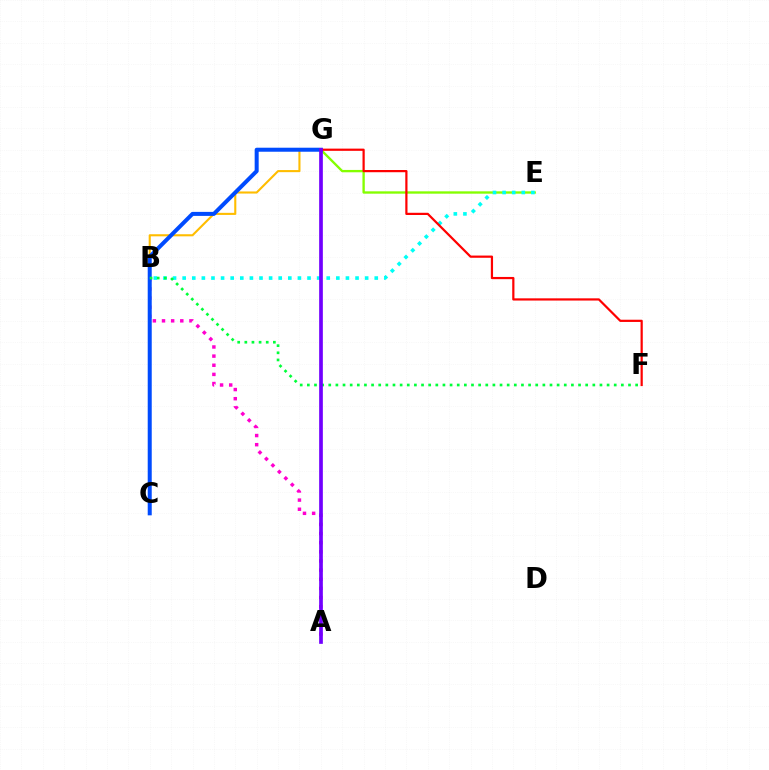{('A', 'B'): [{'color': '#ff00cf', 'line_style': 'dotted', 'thickness': 2.48}], ('E', 'G'): [{'color': '#84ff00', 'line_style': 'solid', 'thickness': 1.69}], ('B', 'G'): [{'color': '#ffbd00', 'line_style': 'solid', 'thickness': 1.51}], ('B', 'E'): [{'color': '#00fff6', 'line_style': 'dotted', 'thickness': 2.61}], ('C', 'G'): [{'color': '#004bff', 'line_style': 'solid', 'thickness': 2.89}], ('B', 'F'): [{'color': '#00ff39', 'line_style': 'dotted', 'thickness': 1.94}], ('F', 'G'): [{'color': '#ff0000', 'line_style': 'solid', 'thickness': 1.59}], ('A', 'G'): [{'color': '#7200ff', 'line_style': 'solid', 'thickness': 2.66}]}